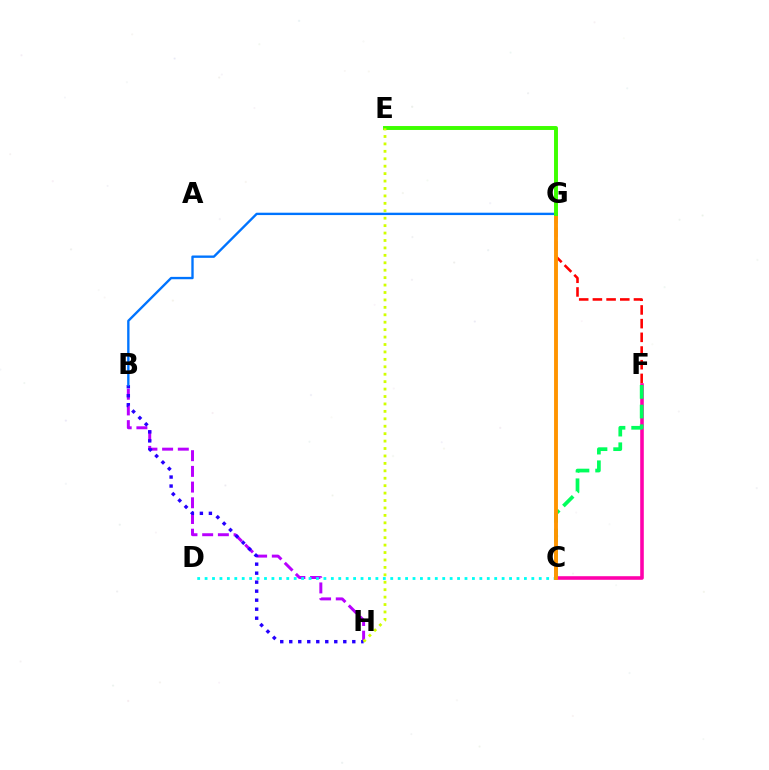{('B', 'H'): [{'color': '#b900ff', 'line_style': 'dashed', 'thickness': 2.13}, {'color': '#2500ff', 'line_style': 'dotted', 'thickness': 2.45}], ('C', 'F'): [{'color': '#ff00ac', 'line_style': 'solid', 'thickness': 2.58}, {'color': '#00ff5c', 'line_style': 'dashed', 'thickness': 2.68}], ('C', 'D'): [{'color': '#00fff6', 'line_style': 'dotted', 'thickness': 2.02}], ('B', 'G'): [{'color': '#0074ff', 'line_style': 'solid', 'thickness': 1.7}], ('F', 'G'): [{'color': '#ff0000', 'line_style': 'dashed', 'thickness': 1.86}], ('C', 'G'): [{'color': '#ff9400', 'line_style': 'solid', 'thickness': 2.79}], ('E', 'G'): [{'color': '#3dff00', 'line_style': 'solid', 'thickness': 2.83}], ('E', 'H'): [{'color': '#d1ff00', 'line_style': 'dotted', 'thickness': 2.02}]}